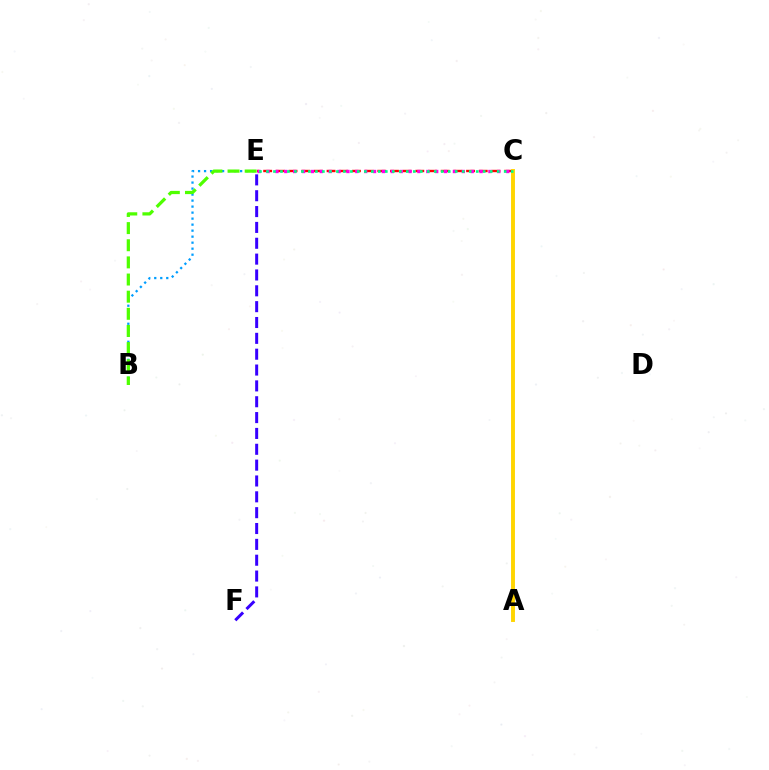{('B', 'E'): [{'color': '#009eff', 'line_style': 'dotted', 'thickness': 1.63}, {'color': '#4fff00', 'line_style': 'dashed', 'thickness': 2.33}], ('C', 'E'): [{'color': '#ff0000', 'line_style': 'dashed', 'thickness': 1.72}, {'color': '#ff00ed', 'line_style': 'dotted', 'thickness': 2.41}, {'color': '#00ff86', 'line_style': 'dotted', 'thickness': 1.9}], ('A', 'C'): [{'color': '#ffd500', 'line_style': 'solid', 'thickness': 2.81}], ('E', 'F'): [{'color': '#3700ff', 'line_style': 'dashed', 'thickness': 2.15}]}